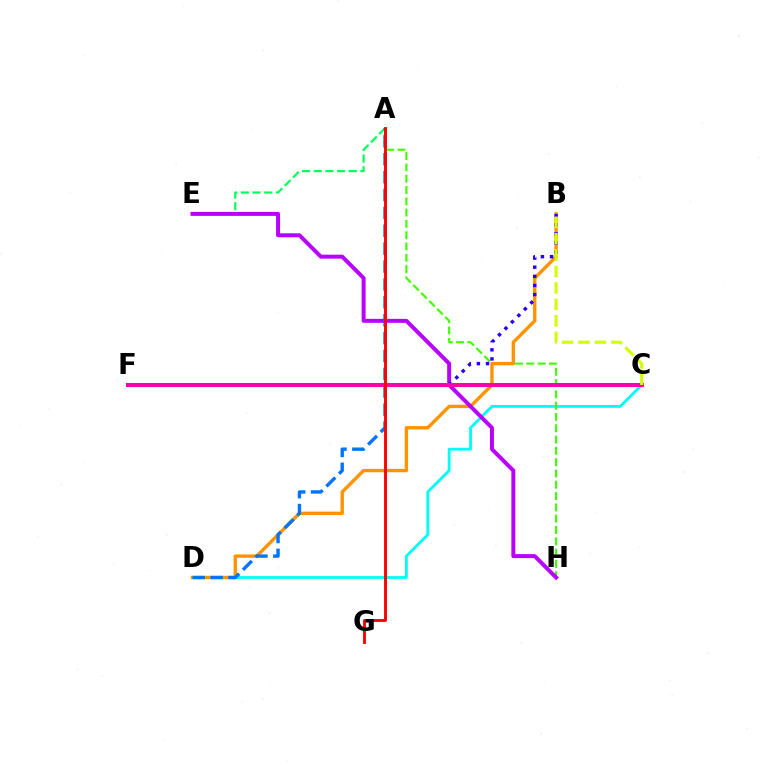{('C', 'D'): [{'color': '#00fff6', 'line_style': 'solid', 'thickness': 2.03}], ('A', 'H'): [{'color': '#3dff00', 'line_style': 'dashed', 'thickness': 1.54}], ('A', 'E'): [{'color': '#00ff5c', 'line_style': 'dashed', 'thickness': 1.59}], ('B', 'D'): [{'color': '#ff9400', 'line_style': 'solid', 'thickness': 2.44}], ('E', 'H'): [{'color': '#b900ff', 'line_style': 'solid', 'thickness': 2.86}], ('A', 'D'): [{'color': '#0074ff', 'line_style': 'dashed', 'thickness': 2.43}], ('B', 'F'): [{'color': '#2500ff', 'line_style': 'dotted', 'thickness': 2.48}], ('C', 'F'): [{'color': '#ff00ac', 'line_style': 'solid', 'thickness': 2.91}], ('B', 'C'): [{'color': '#d1ff00', 'line_style': 'dashed', 'thickness': 2.23}], ('A', 'G'): [{'color': '#ff0000', 'line_style': 'solid', 'thickness': 2.08}]}